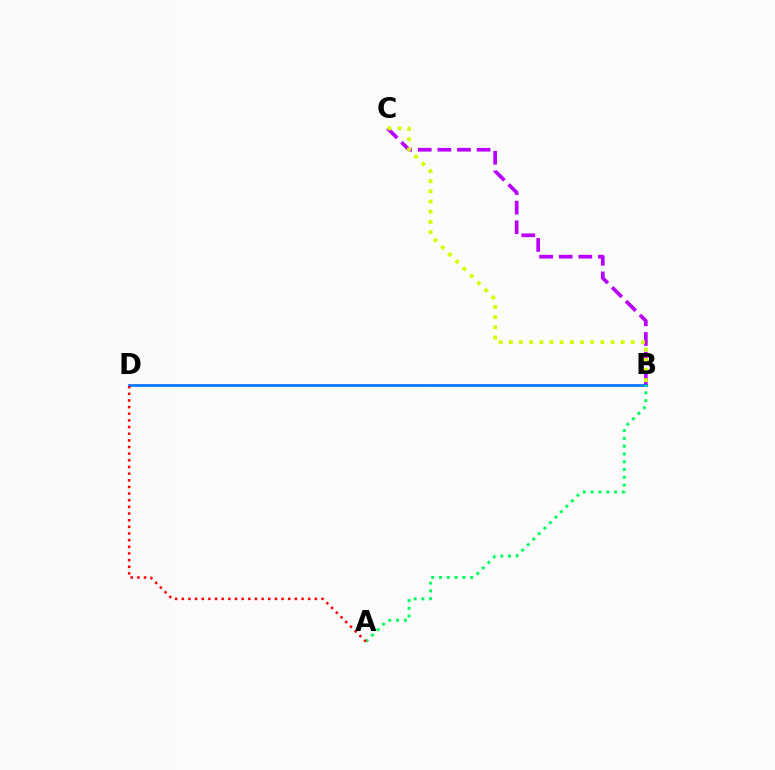{('B', 'C'): [{'color': '#b900ff', 'line_style': 'dashed', 'thickness': 2.66}, {'color': '#d1ff00', 'line_style': 'dotted', 'thickness': 2.77}], ('B', 'D'): [{'color': '#0074ff', 'line_style': 'solid', 'thickness': 1.97}], ('A', 'B'): [{'color': '#00ff5c', 'line_style': 'dotted', 'thickness': 2.12}], ('A', 'D'): [{'color': '#ff0000', 'line_style': 'dotted', 'thickness': 1.81}]}